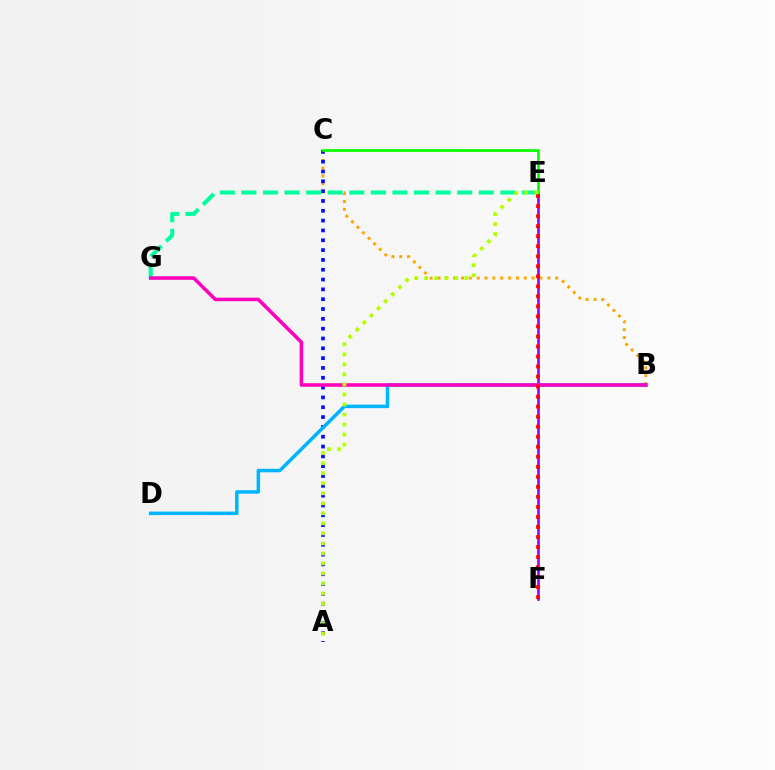{('B', 'C'): [{'color': '#ffa500', 'line_style': 'dotted', 'thickness': 2.13}], ('E', 'F'): [{'color': '#9b00ff', 'line_style': 'solid', 'thickness': 1.89}, {'color': '#ff0000', 'line_style': 'dotted', 'thickness': 2.72}], ('A', 'C'): [{'color': '#0010ff', 'line_style': 'dotted', 'thickness': 2.67}], ('E', 'G'): [{'color': '#00ff9d', 'line_style': 'dashed', 'thickness': 2.93}], ('C', 'E'): [{'color': '#08ff00', 'line_style': 'solid', 'thickness': 1.98}], ('B', 'D'): [{'color': '#00b5ff', 'line_style': 'solid', 'thickness': 2.52}], ('B', 'G'): [{'color': '#ff00bd', 'line_style': 'solid', 'thickness': 2.55}], ('A', 'E'): [{'color': '#b3ff00', 'line_style': 'dotted', 'thickness': 2.72}]}